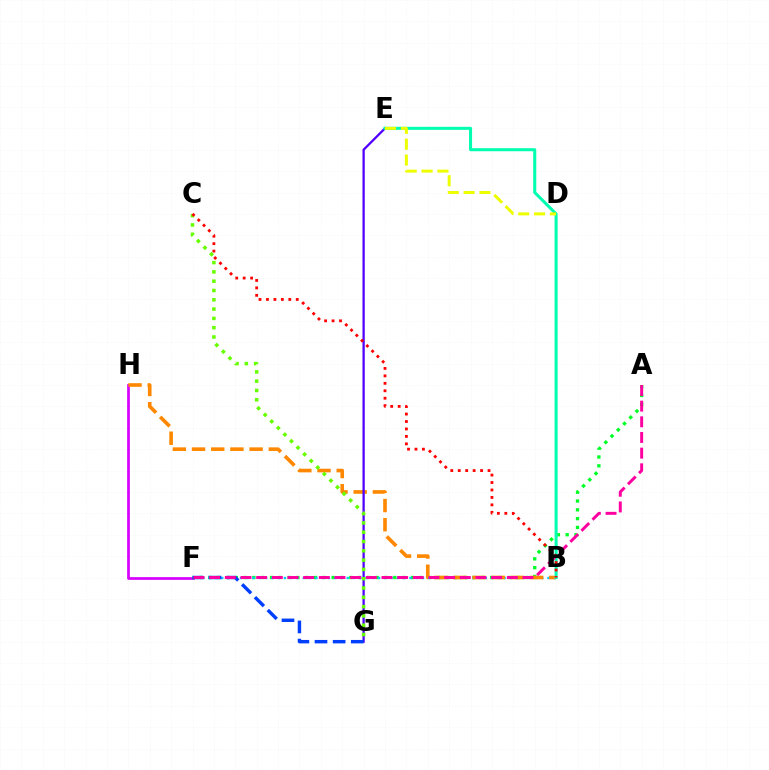{('F', 'H'): [{'color': '#d600ff', 'line_style': 'solid', 'thickness': 1.96}], ('A', 'F'): [{'color': '#00ff27', 'line_style': 'dotted', 'thickness': 2.39}, {'color': '#ff00a0', 'line_style': 'dashed', 'thickness': 2.13}], ('B', 'F'): [{'color': '#00c7ff', 'line_style': 'dotted', 'thickness': 1.71}], ('B', 'H'): [{'color': '#ff8800', 'line_style': 'dashed', 'thickness': 2.61}], ('E', 'G'): [{'color': '#4f00ff', 'line_style': 'solid', 'thickness': 1.64}], ('B', 'E'): [{'color': '#00ffaf', 'line_style': 'solid', 'thickness': 2.2}], ('F', 'G'): [{'color': '#003fff', 'line_style': 'dashed', 'thickness': 2.46}], ('C', 'G'): [{'color': '#66ff00', 'line_style': 'dotted', 'thickness': 2.53}], ('B', 'C'): [{'color': '#ff0000', 'line_style': 'dotted', 'thickness': 2.02}], ('D', 'E'): [{'color': '#eeff00', 'line_style': 'dashed', 'thickness': 2.15}]}